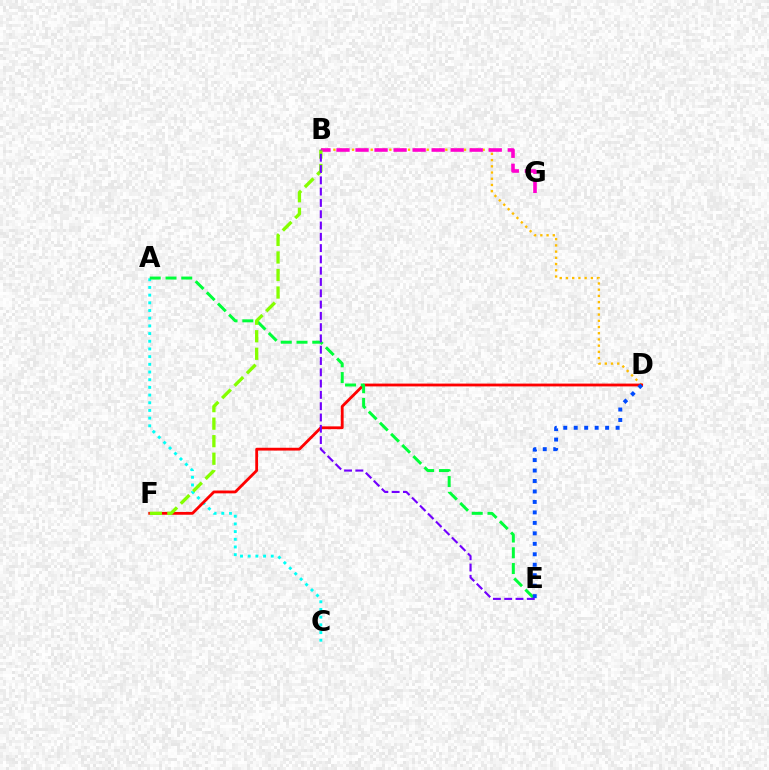{('B', 'D'): [{'color': '#ffbd00', 'line_style': 'dotted', 'thickness': 1.69}], ('A', 'C'): [{'color': '#00fff6', 'line_style': 'dotted', 'thickness': 2.09}], ('D', 'F'): [{'color': '#ff0000', 'line_style': 'solid', 'thickness': 2.02}], ('B', 'G'): [{'color': '#ff00cf', 'line_style': 'dashed', 'thickness': 2.59}], ('A', 'E'): [{'color': '#00ff39', 'line_style': 'dashed', 'thickness': 2.14}], ('D', 'E'): [{'color': '#004bff', 'line_style': 'dotted', 'thickness': 2.84}], ('B', 'F'): [{'color': '#84ff00', 'line_style': 'dashed', 'thickness': 2.38}], ('B', 'E'): [{'color': '#7200ff', 'line_style': 'dashed', 'thickness': 1.53}]}